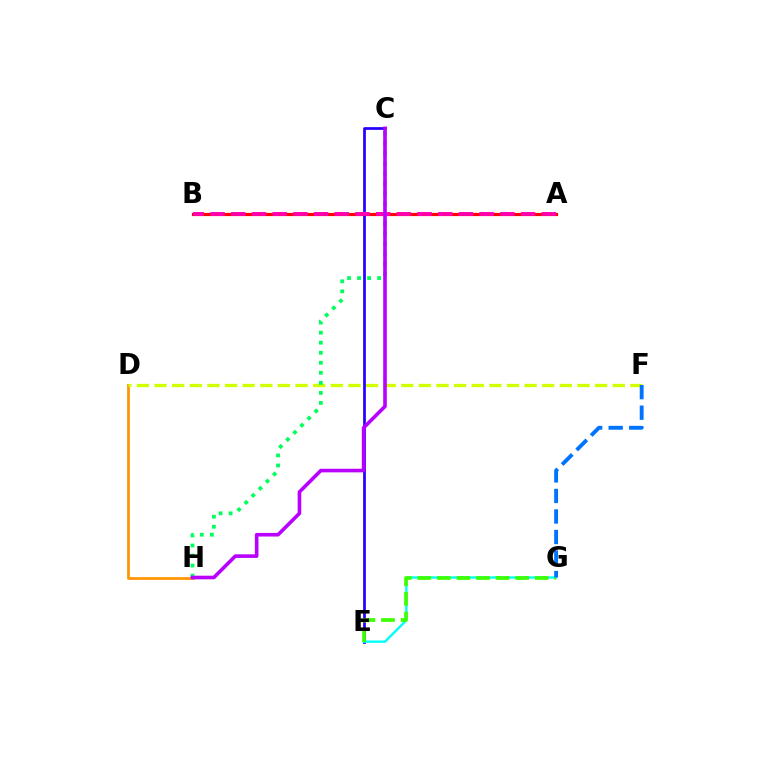{('D', 'H'): [{'color': '#ff9400', 'line_style': 'solid', 'thickness': 1.97}], ('D', 'F'): [{'color': '#d1ff00', 'line_style': 'dashed', 'thickness': 2.39}], ('A', 'B'): [{'color': '#ff0000', 'line_style': 'solid', 'thickness': 2.29}, {'color': '#ff00ac', 'line_style': 'dashed', 'thickness': 2.81}], ('C', 'E'): [{'color': '#2500ff', 'line_style': 'solid', 'thickness': 1.96}], ('C', 'H'): [{'color': '#00ff5c', 'line_style': 'dotted', 'thickness': 2.73}, {'color': '#b900ff', 'line_style': 'solid', 'thickness': 2.6}], ('E', 'G'): [{'color': '#00fff6', 'line_style': 'solid', 'thickness': 1.71}, {'color': '#3dff00', 'line_style': 'dashed', 'thickness': 2.66}], ('F', 'G'): [{'color': '#0074ff', 'line_style': 'dashed', 'thickness': 2.79}]}